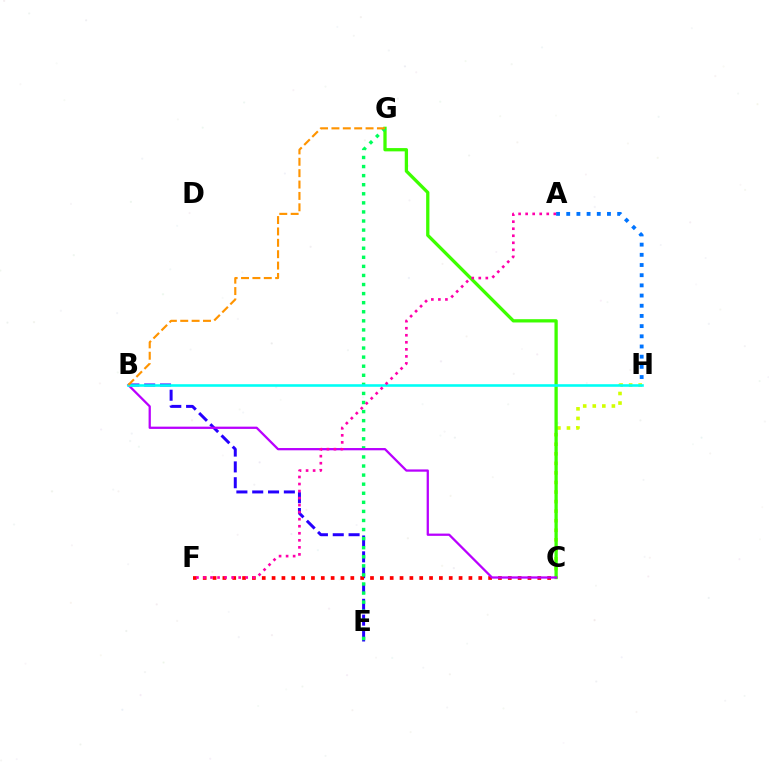{('B', 'E'): [{'color': '#2500ff', 'line_style': 'dashed', 'thickness': 2.15}], ('C', 'H'): [{'color': '#d1ff00', 'line_style': 'dotted', 'thickness': 2.6}], ('A', 'H'): [{'color': '#0074ff', 'line_style': 'dotted', 'thickness': 2.77}], ('C', 'F'): [{'color': '#ff0000', 'line_style': 'dotted', 'thickness': 2.67}], ('C', 'G'): [{'color': '#3dff00', 'line_style': 'solid', 'thickness': 2.36}], ('E', 'G'): [{'color': '#00ff5c', 'line_style': 'dotted', 'thickness': 2.47}], ('B', 'C'): [{'color': '#b900ff', 'line_style': 'solid', 'thickness': 1.63}], ('B', 'H'): [{'color': '#00fff6', 'line_style': 'solid', 'thickness': 1.87}], ('A', 'F'): [{'color': '#ff00ac', 'line_style': 'dotted', 'thickness': 1.91}], ('B', 'G'): [{'color': '#ff9400', 'line_style': 'dashed', 'thickness': 1.55}]}